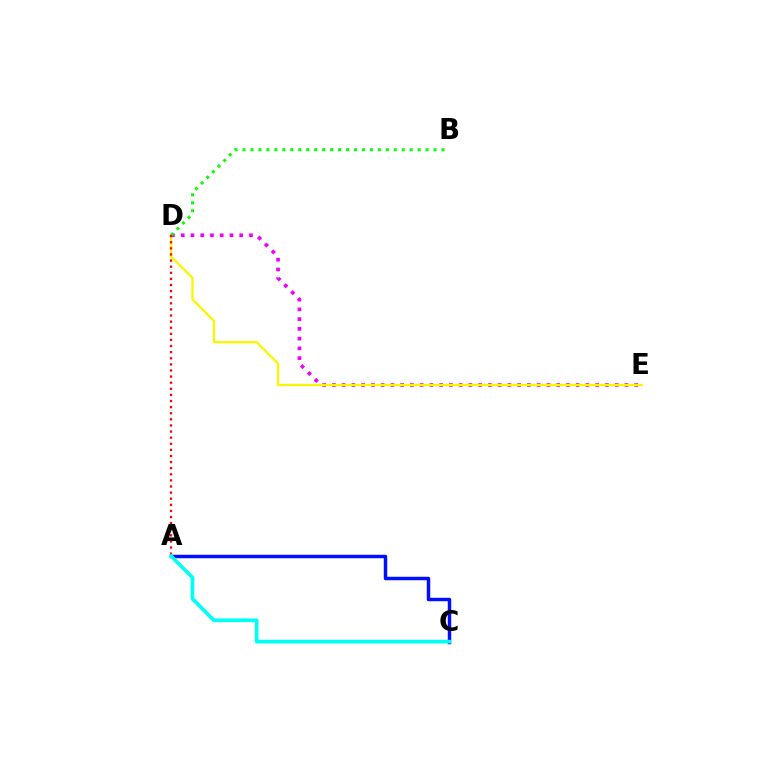{('D', 'E'): [{'color': '#ee00ff', 'line_style': 'dotted', 'thickness': 2.65}, {'color': '#fcf500', 'line_style': 'solid', 'thickness': 1.64}], ('A', 'C'): [{'color': '#0010ff', 'line_style': 'solid', 'thickness': 2.49}, {'color': '#00fff6', 'line_style': 'solid', 'thickness': 2.65}], ('B', 'D'): [{'color': '#08ff00', 'line_style': 'dotted', 'thickness': 2.16}], ('A', 'D'): [{'color': '#ff0000', 'line_style': 'dotted', 'thickness': 1.66}]}